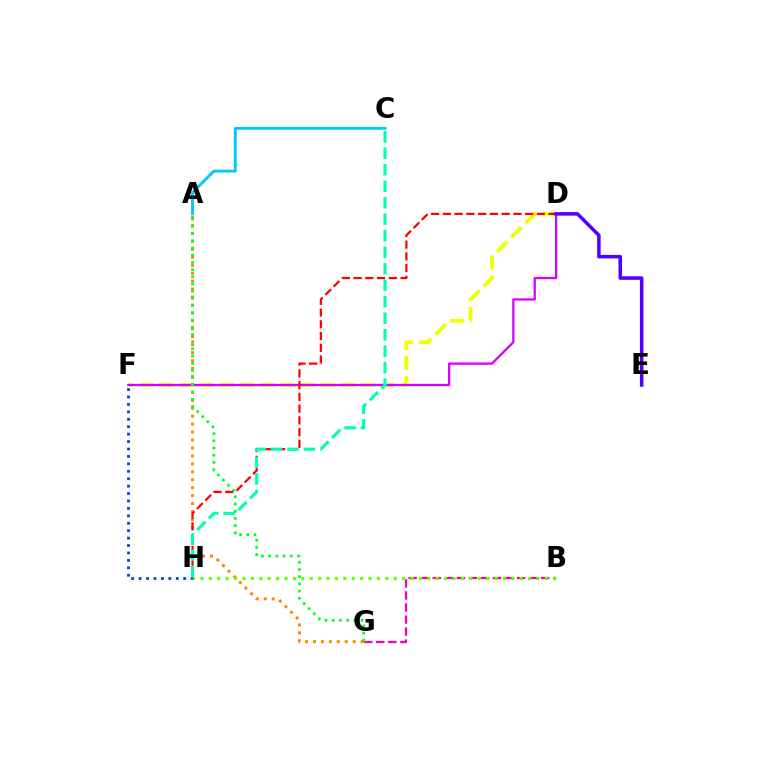{('F', 'H'): [{'color': '#003fff', 'line_style': 'dotted', 'thickness': 2.02}], ('D', 'F'): [{'color': '#eeff00', 'line_style': 'dashed', 'thickness': 2.74}, {'color': '#d600ff', 'line_style': 'solid', 'thickness': 1.64}], ('B', 'G'): [{'color': '#ff00a0', 'line_style': 'dashed', 'thickness': 1.64}], ('A', 'G'): [{'color': '#ff8800', 'line_style': 'dotted', 'thickness': 2.16}, {'color': '#00ff27', 'line_style': 'dotted', 'thickness': 1.96}], ('D', 'H'): [{'color': '#ff0000', 'line_style': 'dashed', 'thickness': 1.6}], ('C', 'H'): [{'color': '#00ffaf', 'line_style': 'dashed', 'thickness': 2.24}], ('D', 'E'): [{'color': '#4f00ff', 'line_style': 'solid', 'thickness': 2.54}], ('A', 'C'): [{'color': '#00c7ff', 'line_style': 'solid', 'thickness': 2.06}], ('B', 'H'): [{'color': '#66ff00', 'line_style': 'dotted', 'thickness': 2.28}]}